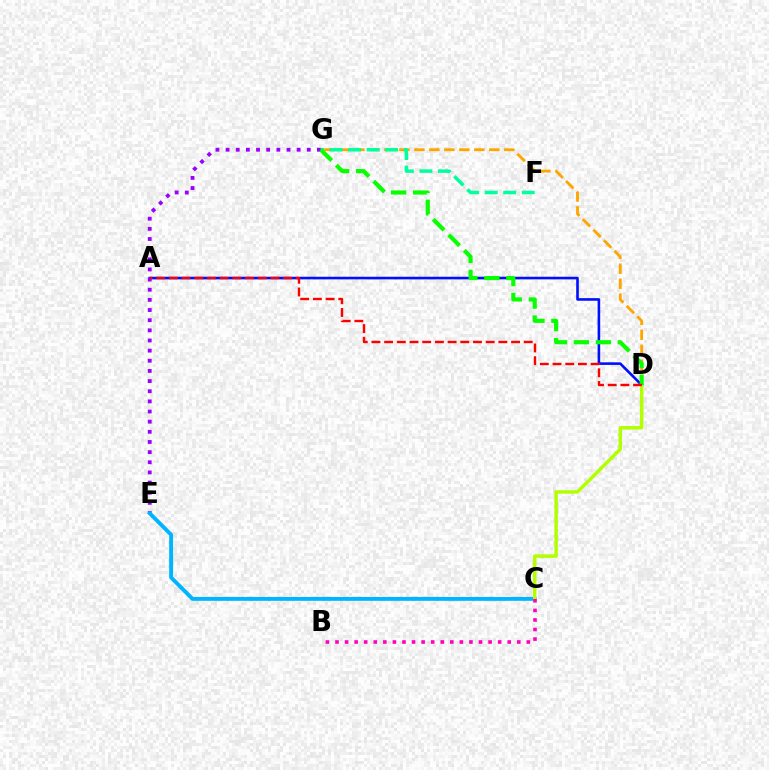{('D', 'G'): [{'color': '#ffa500', 'line_style': 'dashed', 'thickness': 2.04}, {'color': '#08ff00', 'line_style': 'dashed', 'thickness': 2.98}], ('A', 'D'): [{'color': '#0010ff', 'line_style': 'solid', 'thickness': 1.88}, {'color': '#ff0000', 'line_style': 'dashed', 'thickness': 1.72}], ('E', 'G'): [{'color': '#9b00ff', 'line_style': 'dotted', 'thickness': 2.76}], ('F', 'G'): [{'color': '#00ff9d', 'line_style': 'dashed', 'thickness': 2.52}], ('C', 'E'): [{'color': '#00b5ff', 'line_style': 'solid', 'thickness': 2.8}], ('C', 'D'): [{'color': '#b3ff00', 'line_style': 'solid', 'thickness': 2.5}], ('B', 'C'): [{'color': '#ff00bd', 'line_style': 'dotted', 'thickness': 2.6}]}